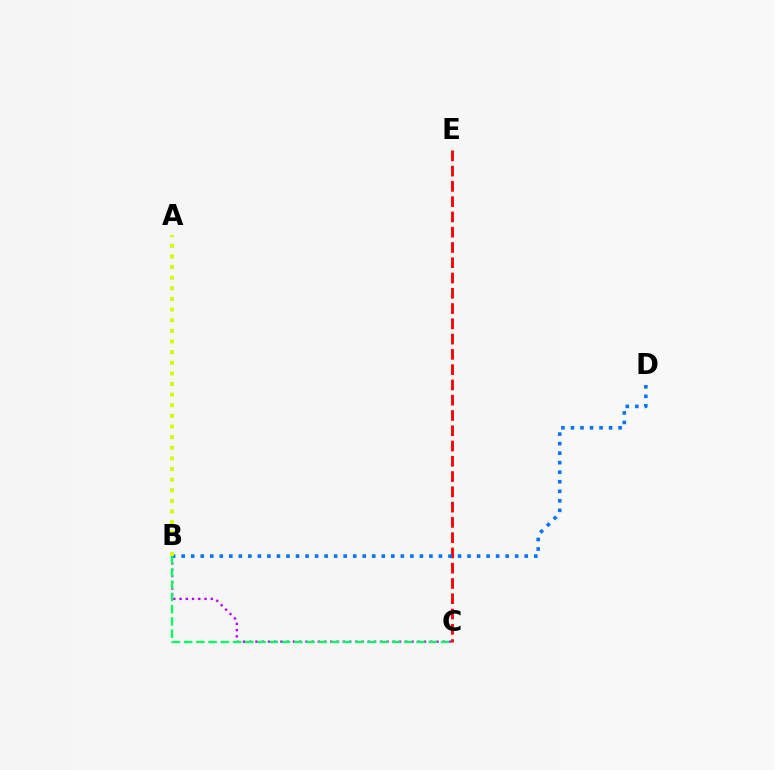{('C', 'E'): [{'color': '#ff0000', 'line_style': 'dashed', 'thickness': 2.07}], ('B', 'C'): [{'color': '#b900ff', 'line_style': 'dotted', 'thickness': 1.7}, {'color': '#00ff5c', 'line_style': 'dashed', 'thickness': 1.66}], ('B', 'D'): [{'color': '#0074ff', 'line_style': 'dotted', 'thickness': 2.59}], ('A', 'B'): [{'color': '#d1ff00', 'line_style': 'dotted', 'thickness': 2.89}]}